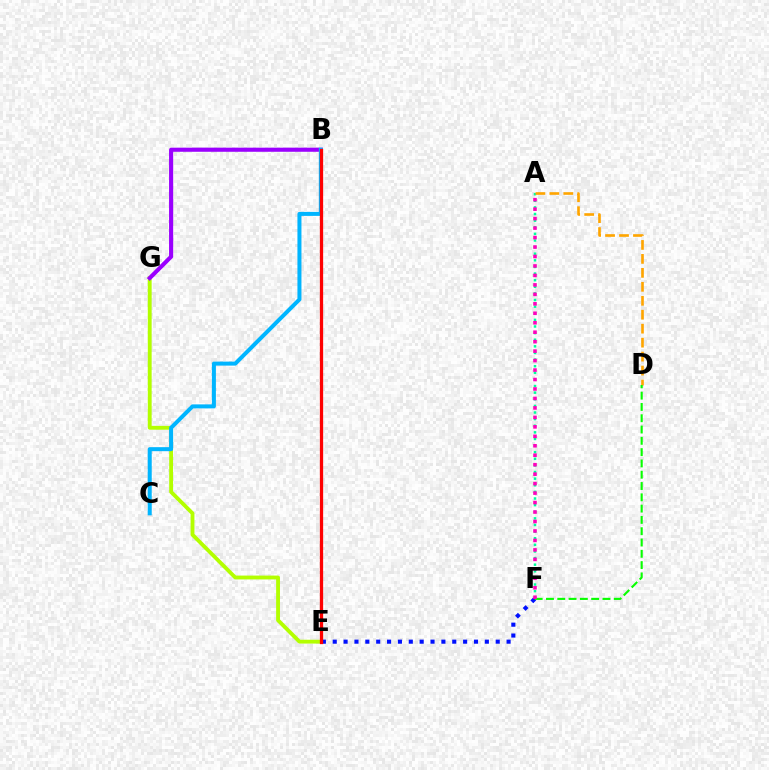{('E', 'G'): [{'color': '#b3ff00', 'line_style': 'solid', 'thickness': 2.77}], ('B', 'G'): [{'color': '#9b00ff', 'line_style': 'solid', 'thickness': 2.96}], ('A', 'F'): [{'color': '#00ff9d', 'line_style': 'dotted', 'thickness': 1.8}, {'color': '#ff00bd', 'line_style': 'dotted', 'thickness': 2.57}], ('B', 'C'): [{'color': '#00b5ff', 'line_style': 'solid', 'thickness': 2.89}], ('A', 'D'): [{'color': '#ffa500', 'line_style': 'dashed', 'thickness': 1.9}], ('E', 'F'): [{'color': '#0010ff', 'line_style': 'dotted', 'thickness': 2.95}], ('D', 'F'): [{'color': '#08ff00', 'line_style': 'dashed', 'thickness': 1.53}], ('B', 'E'): [{'color': '#ff0000', 'line_style': 'solid', 'thickness': 2.36}]}